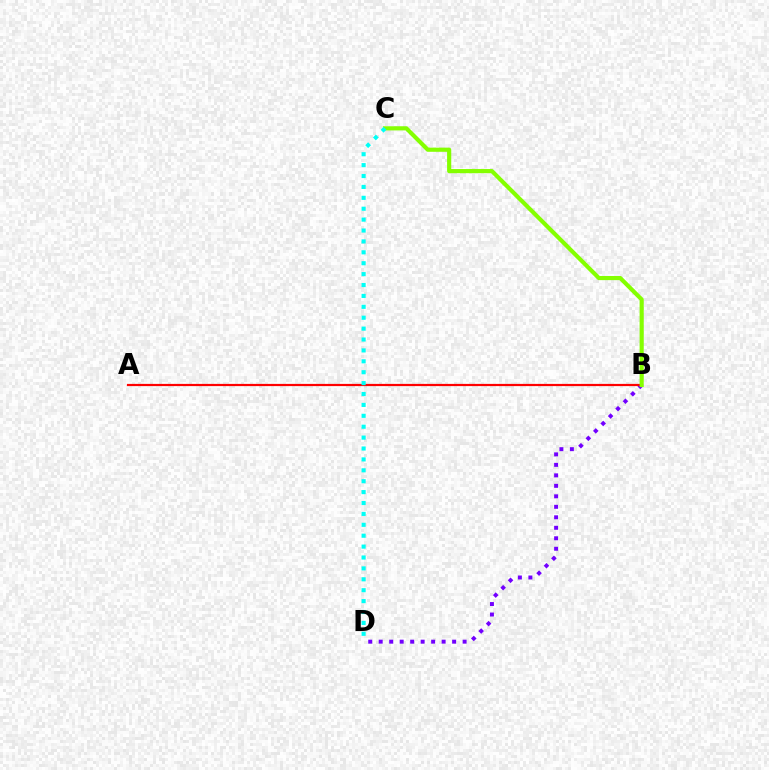{('B', 'D'): [{'color': '#7200ff', 'line_style': 'dotted', 'thickness': 2.85}], ('A', 'B'): [{'color': '#ff0000', 'line_style': 'solid', 'thickness': 1.59}], ('B', 'C'): [{'color': '#84ff00', 'line_style': 'solid', 'thickness': 2.99}], ('C', 'D'): [{'color': '#00fff6', 'line_style': 'dotted', 'thickness': 2.96}]}